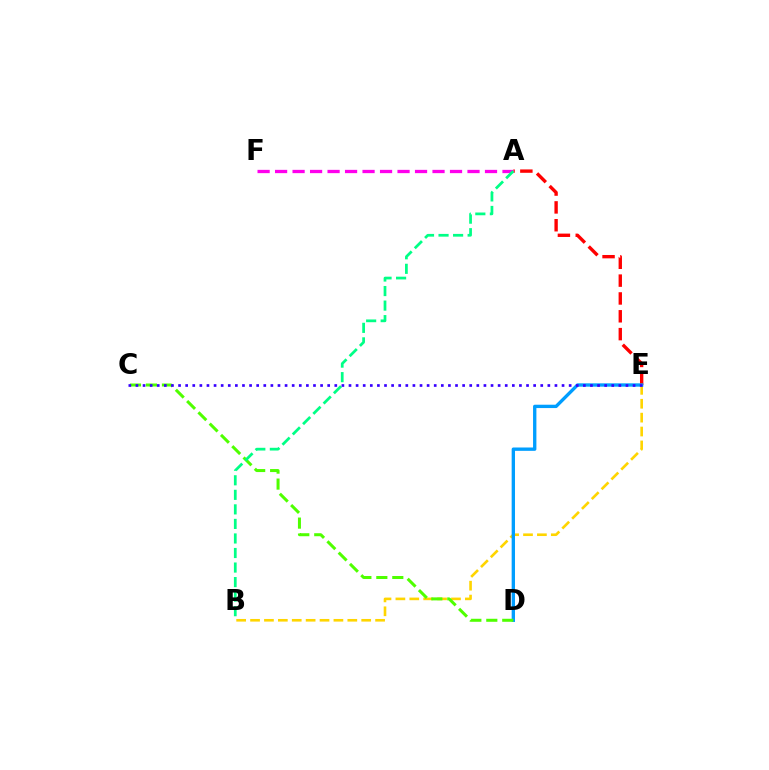{('B', 'E'): [{'color': '#ffd500', 'line_style': 'dashed', 'thickness': 1.89}], ('A', 'E'): [{'color': '#ff0000', 'line_style': 'dashed', 'thickness': 2.42}], ('D', 'E'): [{'color': '#009eff', 'line_style': 'solid', 'thickness': 2.41}], ('C', 'D'): [{'color': '#4fff00', 'line_style': 'dashed', 'thickness': 2.17}], ('A', 'F'): [{'color': '#ff00ed', 'line_style': 'dashed', 'thickness': 2.38}], ('A', 'B'): [{'color': '#00ff86', 'line_style': 'dashed', 'thickness': 1.98}], ('C', 'E'): [{'color': '#3700ff', 'line_style': 'dotted', 'thickness': 1.93}]}